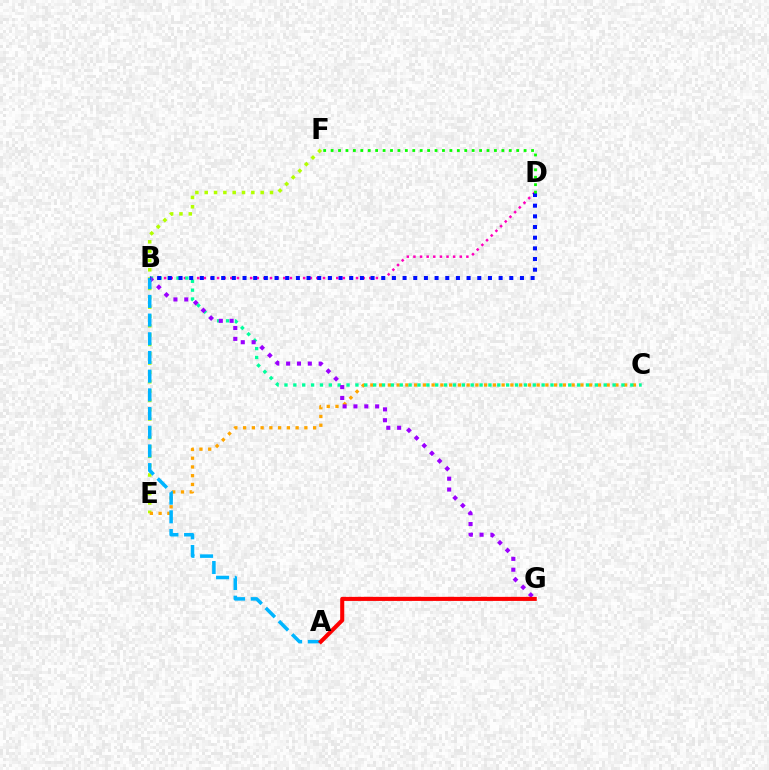{('E', 'F'): [{'color': '#b3ff00', 'line_style': 'dotted', 'thickness': 2.53}], ('C', 'E'): [{'color': '#ffa500', 'line_style': 'dotted', 'thickness': 2.38}], ('B', 'D'): [{'color': '#ff00bd', 'line_style': 'dotted', 'thickness': 1.8}, {'color': '#0010ff', 'line_style': 'dotted', 'thickness': 2.9}], ('B', 'C'): [{'color': '#00ff9d', 'line_style': 'dotted', 'thickness': 2.41}], ('B', 'G'): [{'color': '#9b00ff', 'line_style': 'dotted', 'thickness': 2.95}], ('A', 'B'): [{'color': '#00b5ff', 'line_style': 'dashed', 'thickness': 2.54}], ('A', 'G'): [{'color': '#ff0000', 'line_style': 'solid', 'thickness': 2.93}], ('D', 'F'): [{'color': '#08ff00', 'line_style': 'dotted', 'thickness': 2.02}]}